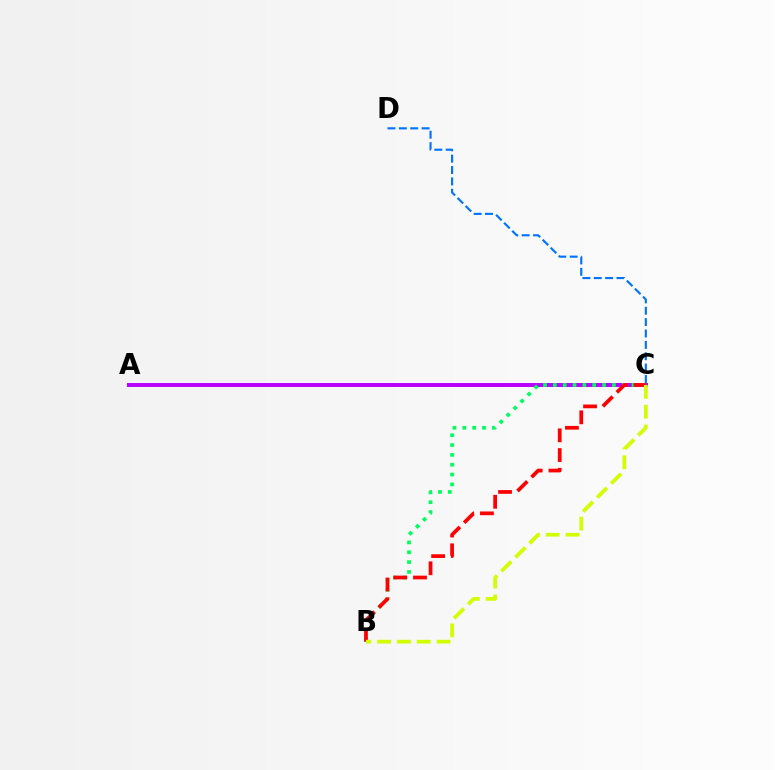{('A', 'C'): [{'color': '#b900ff', 'line_style': 'solid', 'thickness': 2.85}], ('B', 'C'): [{'color': '#00ff5c', 'line_style': 'dotted', 'thickness': 2.67}, {'color': '#ff0000', 'line_style': 'dashed', 'thickness': 2.68}, {'color': '#d1ff00', 'line_style': 'dashed', 'thickness': 2.69}], ('C', 'D'): [{'color': '#0074ff', 'line_style': 'dashed', 'thickness': 1.54}]}